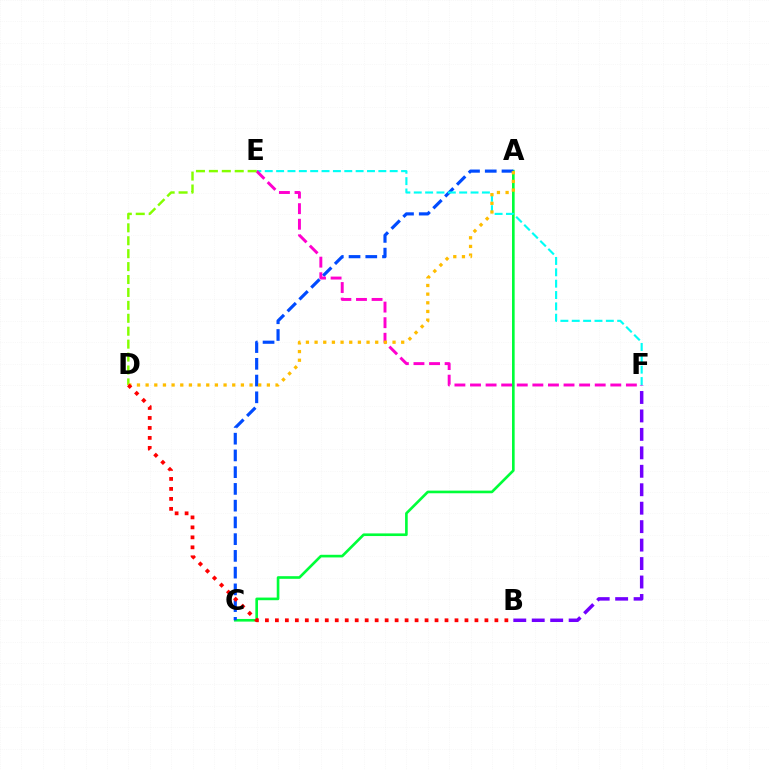{('A', 'C'): [{'color': '#00ff39', 'line_style': 'solid', 'thickness': 1.9}, {'color': '#004bff', 'line_style': 'dashed', 'thickness': 2.27}], ('E', 'F'): [{'color': '#00fff6', 'line_style': 'dashed', 'thickness': 1.54}, {'color': '#ff00cf', 'line_style': 'dashed', 'thickness': 2.12}], ('B', 'F'): [{'color': '#7200ff', 'line_style': 'dashed', 'thickness': 2.51}], ('D', 'E'): [{'color': '#84ff00', 'line_style': 'dashed', 'thickness': 1.76}], ('A', 'D'): [{'color': '#ffbd00', 'line_style': 'dotted', 'thickness': 2.35}], ('B', 'D'): [{'color': '#ff0000', 'line_style': 'dotted', 'thickness': 2.71}]}